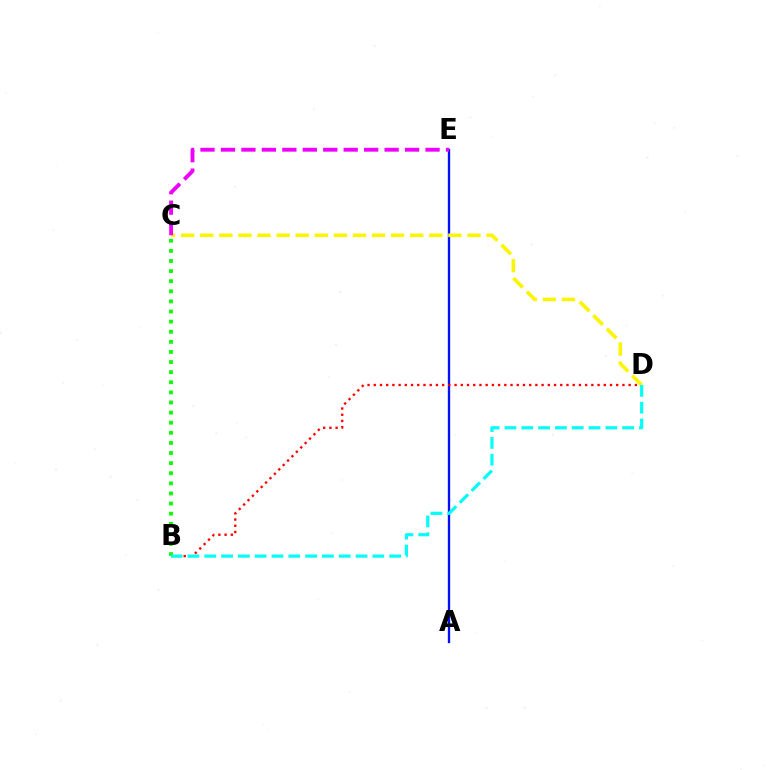{('A', 'E'): [{'color': '#0010ff', 'line_style': 'solid', 'thickness': 1.68}], ('B', 'D'): [{'color': '#ff0000', 'line_style': 'dotted', 'thickness': 1.69}, {'color': '#00fff6', 'line_style': 'dashed', 'thickness': 2.28}], ('C', 'D'): [{'color': '#fcf500', 'line_style': 'dashed', 'thickness': 2.59}], ('B', 'C'): [{'color': '#08ff00', 'line_style': 'dotted', 'thickness': 2.75}], ('C', 'E'): [{'color': '#ee00ff', 'line_style': 'dashed', 'thickness': 2.78}]}